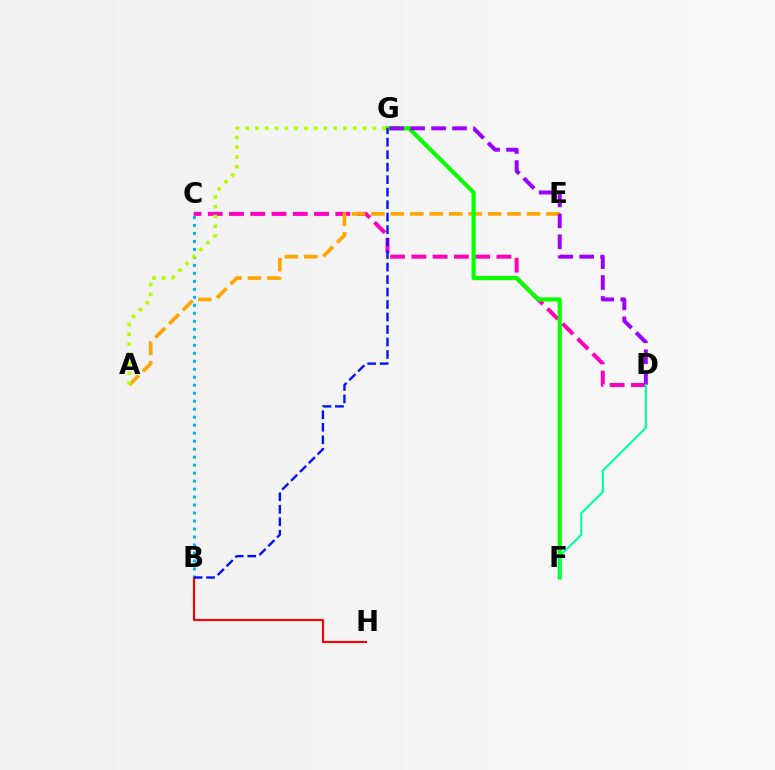{('B', 'C'): [{'color': '#00b5ff', 'line_style': 'dotted', 'thickness': 2.17}], ('C', 'D'): [{'color': '#ff00bd', 'line_style': 'dashed', 'thickness': 2.89}], ('A', 'E'): [{'color': '#ffa500', 'line_style': 'dashed', 'thickness': 2.64}], ('F', 'G'): [{'color': '#08ff00', 'line_style': 'solid', 'thickness': 2.97}], ('B', 'H'): [{'color': '#ff0000', 'line_style': 'solid', 'thickness': 1.52}], ('B', 'G'): [{'color': '#0010ff', 'line_style': 'dashed', 'thickness': 1.7}], ('D', 'G'): [{'color': '#9b00ff', 'line_style': 'dashed', 'thickness': 2.85}], ('D', 'F'): [{'color': '#00ff9d', 'line_style': 'solid', 'thickness': 1.52}], ('A', 'G'): [{'color': '#b3ff00', 'line_style': 'dotted', 'thickness': 2.66}]}